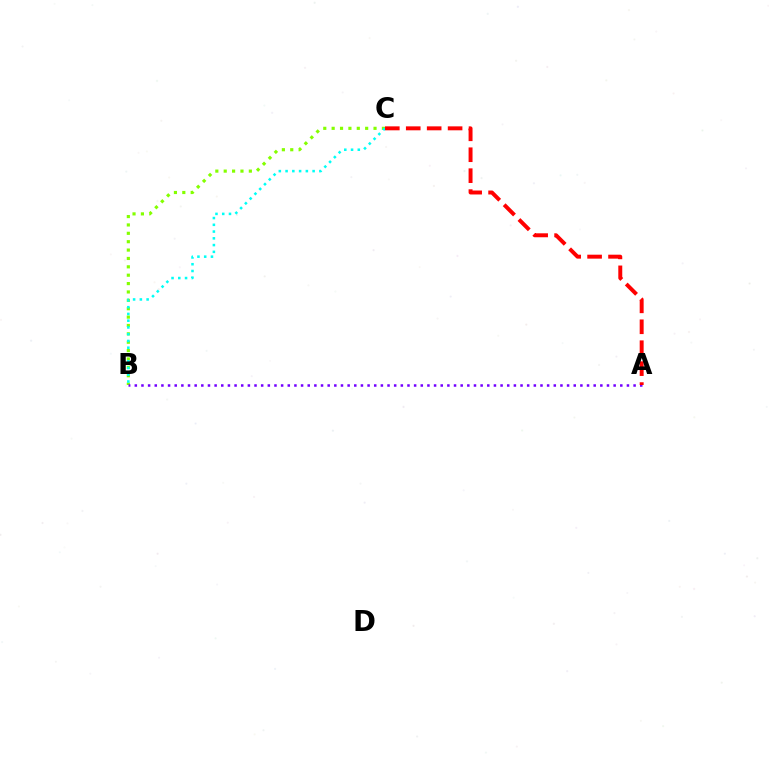{('B', 'C'): [{'color': '#84ff00', 'line_style': 'dotted', 'thickness': 2.28}, {'color': '#00fff6', 'line_style': 'dotted', 'thickness': 1.84}], ('A', 'B'): [{'color': '#7200ff', 'line_style': 'dotted', 'thickness': 1.81}], ('A', 'C'): [{'color': '#ff0000', 'line_style': 'dashed', 'thickness': 2.84}]}